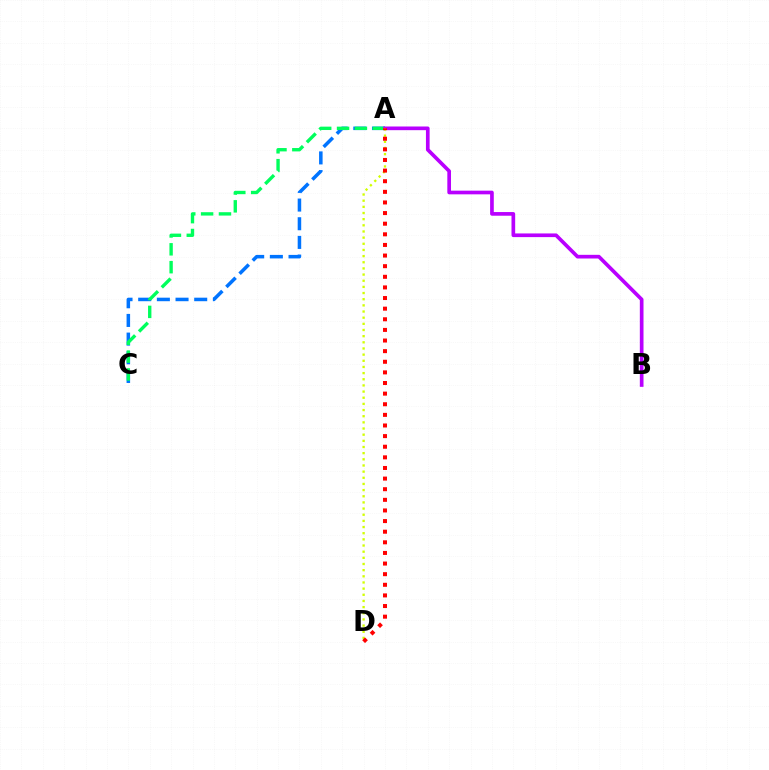{('A', 'C'): [{'color': '#0074ff', 'line_style': 'dashed', 'thickness': 2.54}, {'color': '#00ff5c', 'line_style': 'dashed', 'thickness': 2.43}], ('A', 'B'): [{'color': '#b900ff', 'line_style': 'solid', 'thickness': 2.64}], ('A', 'D'): [{'color': '#d1ff00', 'line_style': 'dotted', 'thickness': 1.67}, {'color': '#ff0000', 'line_style': 'dotted', 'thickness': 2.89}]}